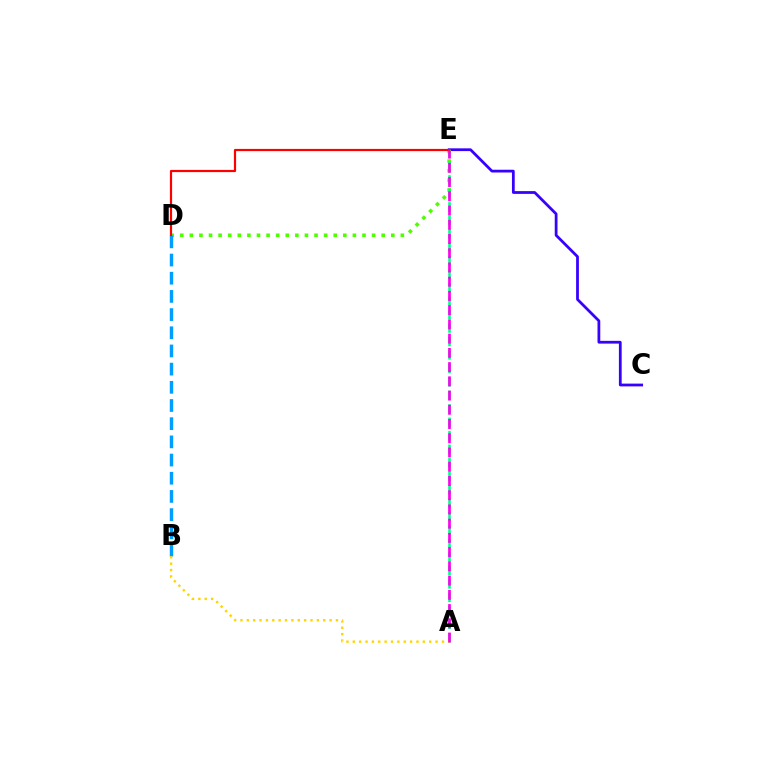{('C', 'E'): [{'color': '#3700ff', 'line_style': 'solid', 'thickness': 1.99}], ('D', 'E'): [{'color': '#4fff00', 'line_style': 'dotted', 'thickness': 2.61}, {'color': '#ff0000', 'line_style': 'solid', 'thickness': 1.58}], ('A', 'E'): [{'color': '#00ff86', 'line_style': 'dashed', 'thickness': 1.83}, {'color': '#ff00ed', 'line_style': 'dashed', 'thickness': 1.93}], ('B', 'D'): [{'color': '#009eff', 'line_style': 'dashed', 'thickness': 2.47}], ('A', 'B'): [{'color': '#ffd500', 'line_style': 'dotted', 'thickness': 1.73}]}